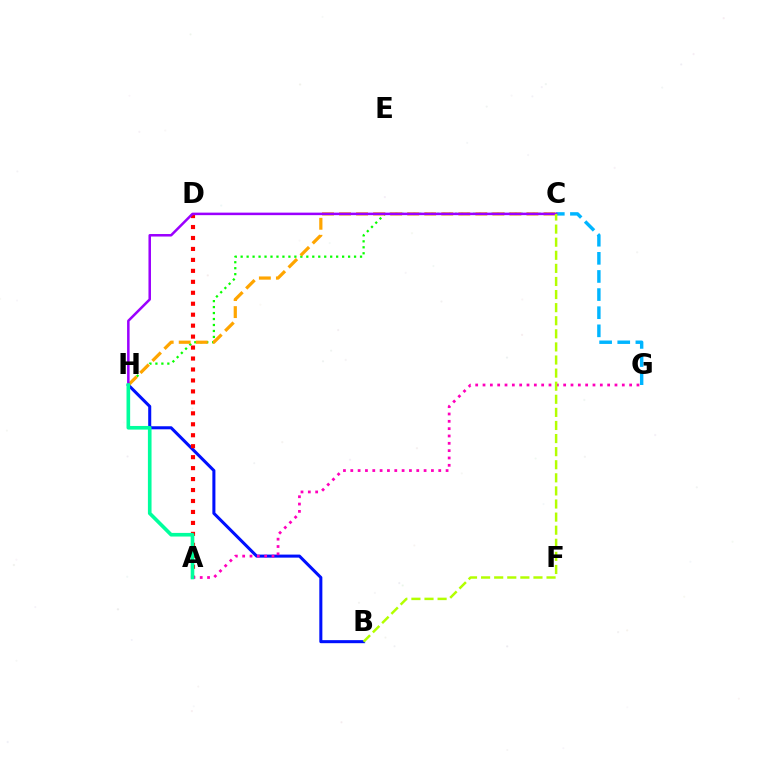{('B', 'H'): [{'color': '#0010ff', 'line_style': 'solid', 'thickness': 2.19}], ('C', 'G'): [{'color': '#00b5ff', 'line_style': 'dashed', 'thickness': 2.46}], ('A', 'D'): [{'color': '#ff0000', 'line_style': 'dotted', 'thickness': 2.98}], ('C', 'H'): [{'color': '#08ff00', 'line_style': 'dotted', 'thickness': 1.62}, {'color': '#ffa500', 'line_style': 'dashed', 'thickness': 2.31}, {'color': '#9b00ff', 'line_style': 'solid', 'thickness': 1.81}], ('A', 'G'): [{'color': '#ff00bd', 'line_style': 'dotted', 'thickness': 1.99}], ('A', 'H'): [{'color': '#00ff9d', 'line_style': 'solid', 'thickness': 2.62}], ('B', 'C'): [{'color': '#b3ff00', 'line_style': 'dashed', 'thickness': 1.78}]}